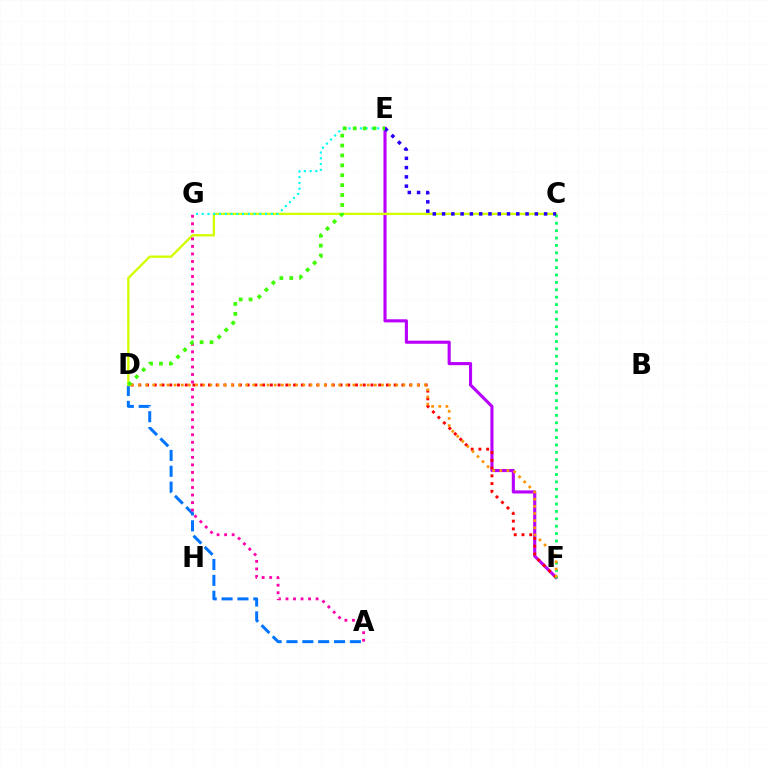{('E', 'F'): [{'color': '#b900ff', 'line_style': 'solid', 'thickness': 2.24}], ('A', 'D'): [{'color': '#0074ff', 'line_style': 'dashed', 'thickness': 2.15}], ('C', 'D'): [{'color': '#d1ff00', 'line_style': 'solid', 'thickness': 1.69}], ('D', 'F'): [{'color': '#ff0000', 'line_style': 'dotted', 'thickness': 2.1}, {'color': '#ff9400', 'line_style': 'dotted', 'thickness': 1.94}], ('C', 'F'): [{'color': '#00ff5c', 'line_style': 'dotted', 'thickness': 2.01}], ('A', 'G'): [{'color': '#ff00ac', 'line_style': 'dotted', 'thickness': 2.05}], ('E', 'G'): [{'color': '#00fff6', 'line_style': 'dotted', 'thickness': 1.56}], ('C', 'E'): [{'color': '#2500ff', 'line_style': 'dotted', 'thickness': 2.52}], ('D', 'E'): [{'color': '#3dff00', 'line_style': 'dotted', 'thickness': 2.69}]}